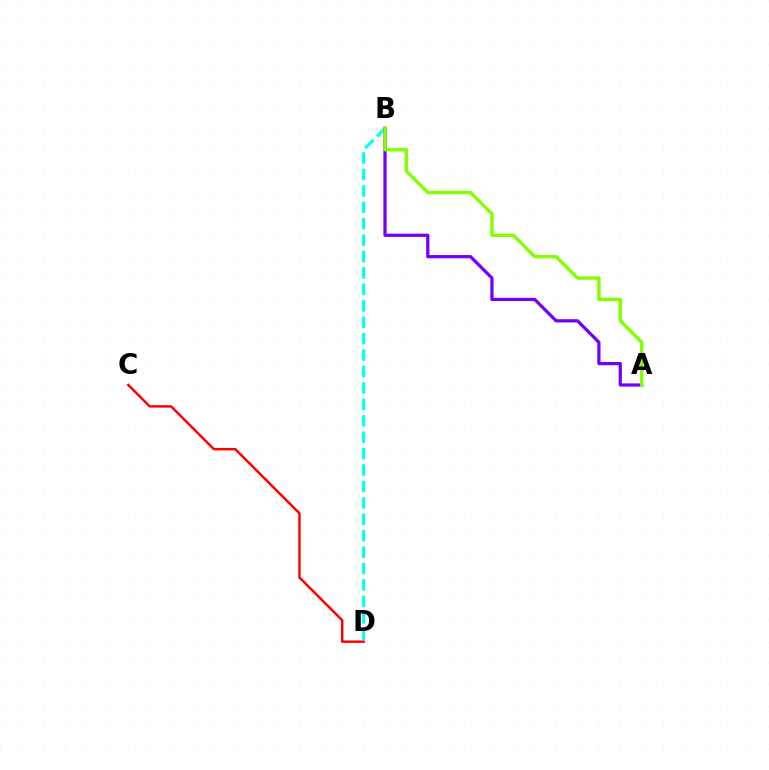{('B', 'D'): [{'color': '#00fff6', 'line_style': 'dashed', 'thickness': 2.23}], ('A', 'B'): [{'color': '#7200ff', 'line_style': 'solid', 'thickness': 2.32}, {'color': '#84ff00', 'line_style': 'solid', 'thickness': 2.44}], ('C', 'D'): [{'color': '#ff0000', 'line_style': 'solid', 'thickness': 1.77}]}